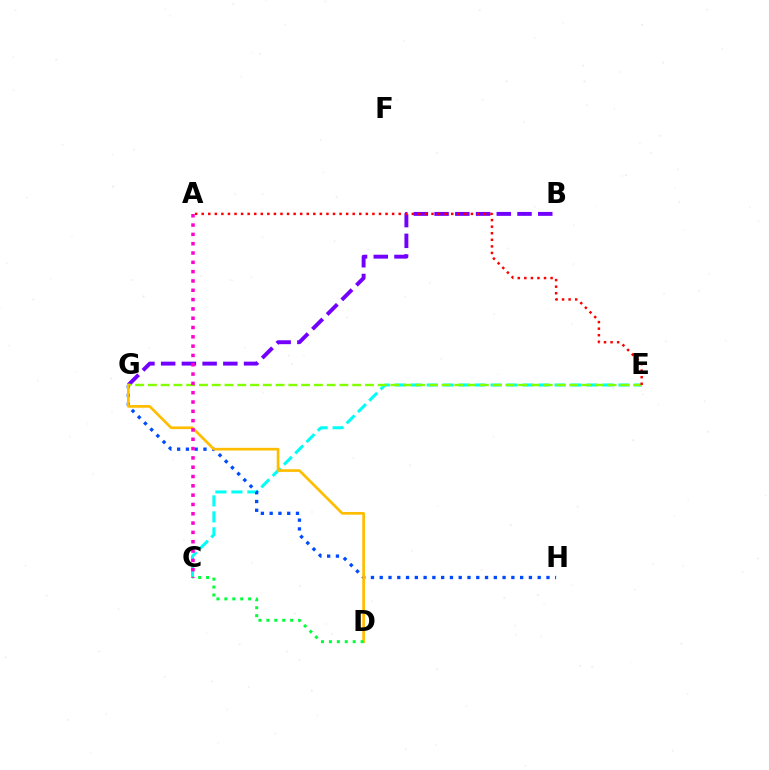{('C', 'E'): [{'color': '#00fff6', 'line_style': 'dashed', 'thickness': 2.17}], ('B', 'G'): [{'color': '#7200ff', 'line_style': 'dashed', 'thickness': 2.82}], ('E', 'G'): [{'color': '#84ff00', 'line_style': 'dashed', 'thickness': 1.73}], ('G', 'H'): [{'color': '#004bff', 'line_style': 'dotted', 'thickness': 2.38}], ('D', 'G'): [{'color': '#ffbd00', 'line_style': 'solid', 'thickness': 1.94}], ('C', 'D'): [{'color': '#00ff39', 'line_style': 'dotted', 'thickness': 2.15}], ('A', 'E'): [{'color': '#ff0000', 'line_style': 'dotted', 'thickness': 1.78}], ('A', 'C'): [{'color': '#ff00cf', 'line_style': 'dotted', 'thickness': 2.53}]}